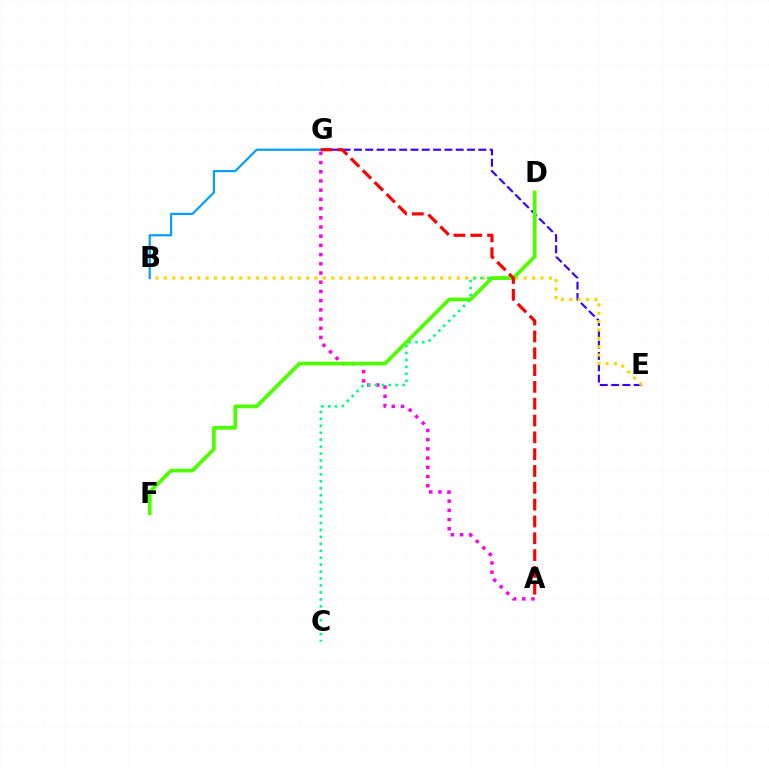{('E', 'G'): [{'color': '#3700ff', 'line_style': 'dashed', 'thickness': 1.54}], ('B', 'E'): [{'color': '#ffd500', 'line_style': 'dotted', 'thickness': 2.27}], ('A', 'G'): [{'color': '#ff00ed', 'line_style': 'dotted', 'thickness': 2.5}, {'color': '#ff0000', 'line_style': 'dashed', 'thickness': 2.28}], ('C', 'D'): [{'color': '#00ff86', 'line_style': 'dotted', 'thickness': 1.89}], ('D', 'F'): [{'color': '#4fff00', 'line_style': 'solid', 'thickness': 2.7}], ('B', 'G'): [{'color': '#009eff', 'line_style': 'solid', 'thickness': 1.56}]}